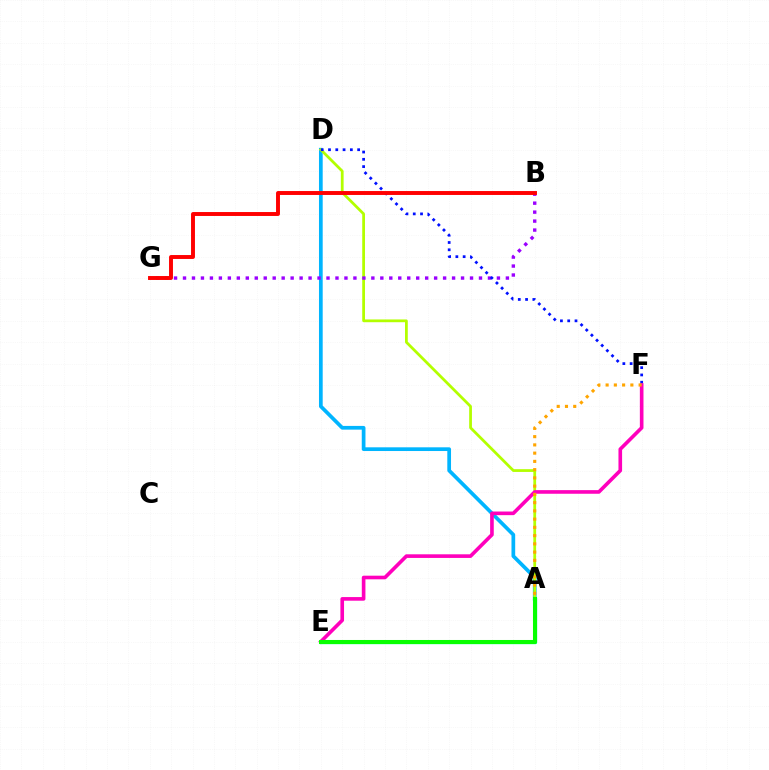{('A', 'D'): [{'color': '#00b5ff', 'line_style': 'solid', 'thickness': 2.68}, {'color': '#b3ff00', 'line_style': 'solid', 'thickness': 1.99}], ('A', 'E'): [{'color': '#00ff9d', 'line_style': 'solid', 'thickness': 2.4}, {'color': '#08ff00', 'line_style': 'solid', 'thickness': 2.91}], ('B', 'G'): [{'color': '#9b00ff', 'line_style': 'dotted', 'thickness': 2.44}, {'color': '#ff0000', 'line_style': 'solid', 'thickness': 2.82}], ('D', 'F'): [{'color': '#0010ff', 'line_style': 'dotted', 'thickness': 1.98}], ('E', 'F'): [{'color': '#ff00bd', 'line_style': 'solid', 'thickness': 2.61}], ('A', 'F'): [{'color': '#ffa500', 'line_style': 'dotted', 'thickness': 2.24}]}